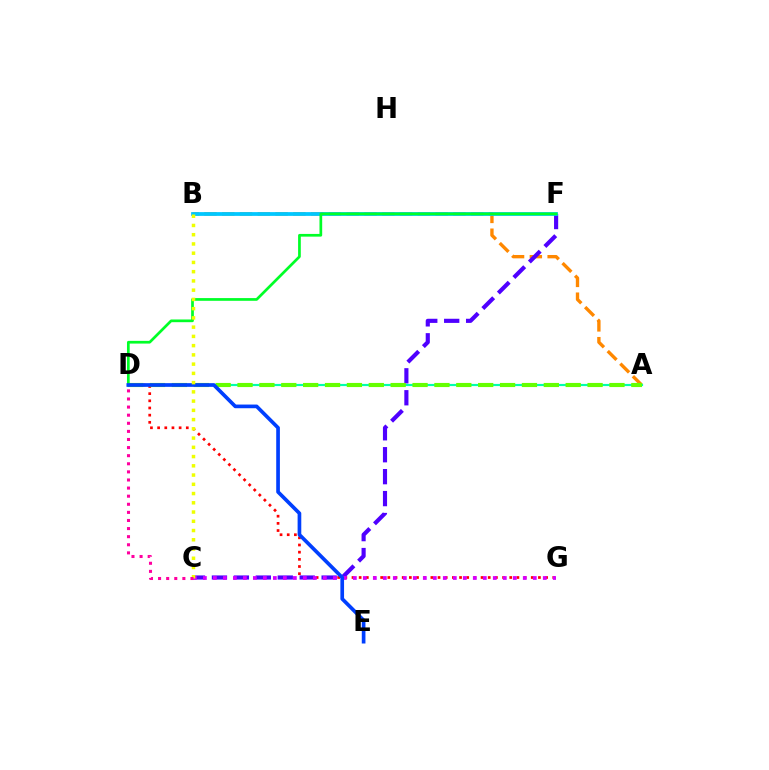{('D', 'G'): [{'color': '#ff0000', 'line_style': 'dotted', 'thickness': 1.95}], ('A', 'B'): [{'color': '#ff8800', 'line_style': 'dashed', 'thickness': 2.42}], ('C', 'F'): [{'color': '#4f00ff', 'line_style': 'dashed', 'thickness': 2.98}], ('B', 'F'): [{'color': '#00c7ff', 'line_style': 'solid', 'thickness': 2.71}], ('A', 'D'): [{'color': '#00ffaf', 'line_style': 'solid', 'thickness': 1.56}, {'color': '#66ff00', 'line_style': 'dashed', 'thickness': 2.97}], ('C', 'G'): [{'color': '#d600ff', 'line_style': 'dotted', 'thickness': 2.72}], ('D', 'F'): [{'color': '#00ff27', 'line_style': 'solid', 'thickness': 1.95}], ('D', 'E'): [{'color': '#003fff', 'line_style': 'solid', 'thickness': 2.65}], ('B', 'C'): [{'color': '#eeff00', 'line_style': 'dotted', 'thickness': 2.51}], ('C', 'D'): [{'color': '#ff00a0', 'line_style': 'dotted', 'thickness': 2.2}]}